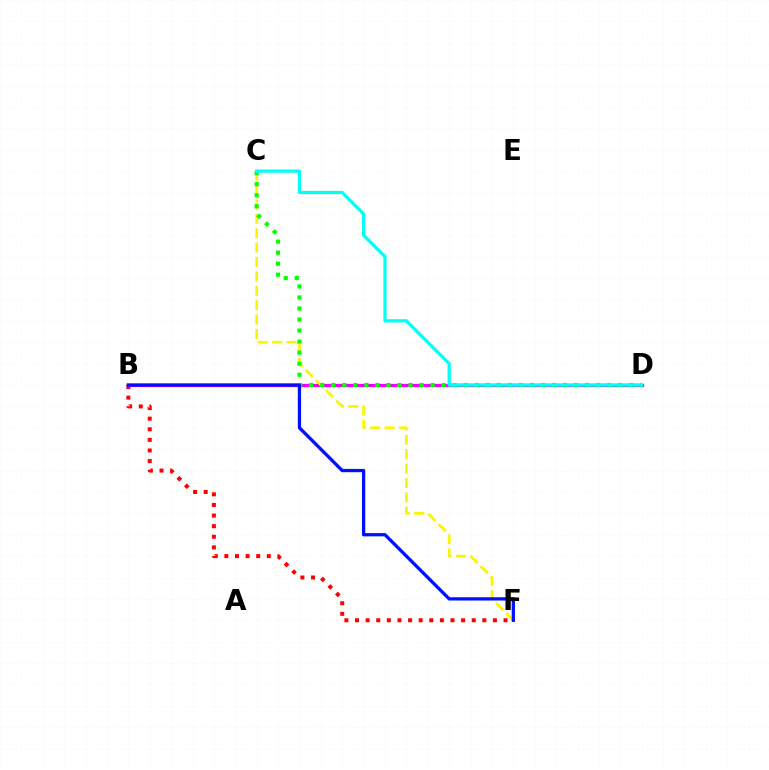{('B', 'F'): [{'color': '#ff0000', 'line_style': 'dotted', 'thickness': 2.88}, {'color': '#0010ff', 'line_style': 'solid', 'thickness': 2.36}], ('B', 'D'): [{'color': '#ee00ff', 'line_style': 'solid', 'thickness': 2.34}], ('C', 'F'): [{'color': '#fcf500', 'line_style': 'dashed', 'thickness': 1.96}], ('C', 'D'): [{'color': '#08ff00', 'line_style': 'dotted', 'thickness': 3.0}, {'color': '#00fff6', 'line_style': 'solid', 'thickness': 2.33}]}